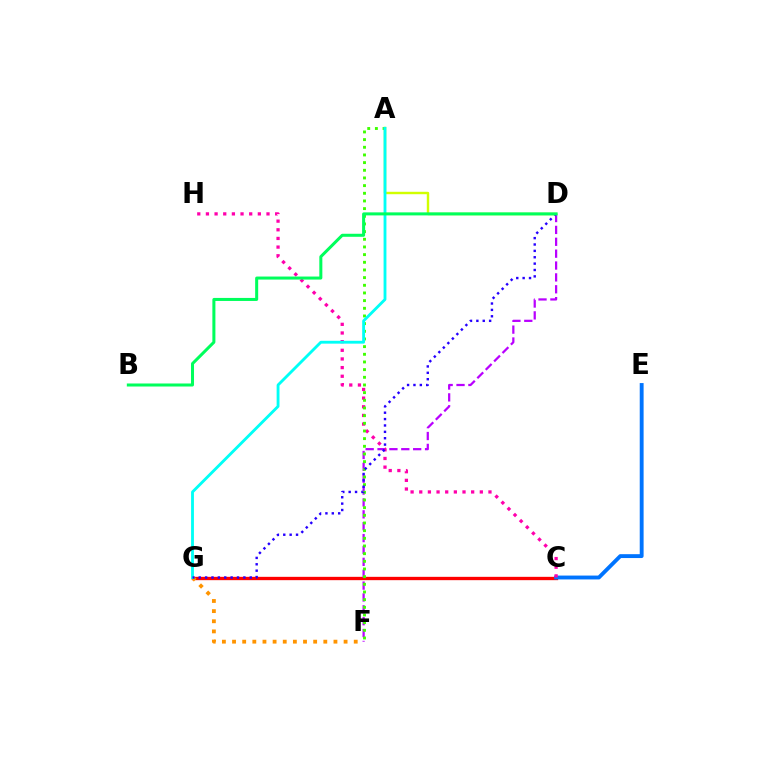{('C', 'G'): [{'color': '#ff0000', 'line_style': 'solid', 'thickness': 2.4}], ('C', 'E'): [{'color': '#0074ff', 'line_style': 'solid', 'thickness': 2.79}], ('D', 'F'): [{'color': '#b900ff', 'line_style': 'dashed', 'thickness': 1.61}], ('A', 'D'): [{'color': '#d1ff00', 'line_style': 'solid', 'thickness': 1.74}], ('C', 'H'): [{'color': '#ff00ac', 'line_style': 'dotted', 'thickness': 2.35}], ('F', 'G'): [{'color': '#ff9400', 'line_style': 'dotted', 'thickness': 2.76}], ('A', 'F'): [{'color': '#3dff00', 'line_style': 'dotted', 'thickness': 2.08}], ('A', 'G'): [{'color': '#00fff6', 'line_style': 'solid', 'thickness': 2.05}], ('D', 'G'): [{'color': '#2500ff', 'line_style': 'dotted', 'thickness': 1.73}], ('B', 'D'): [{'color': '#00ff5c', 'line_style': 'solid', 'thickness': 2.18}]}